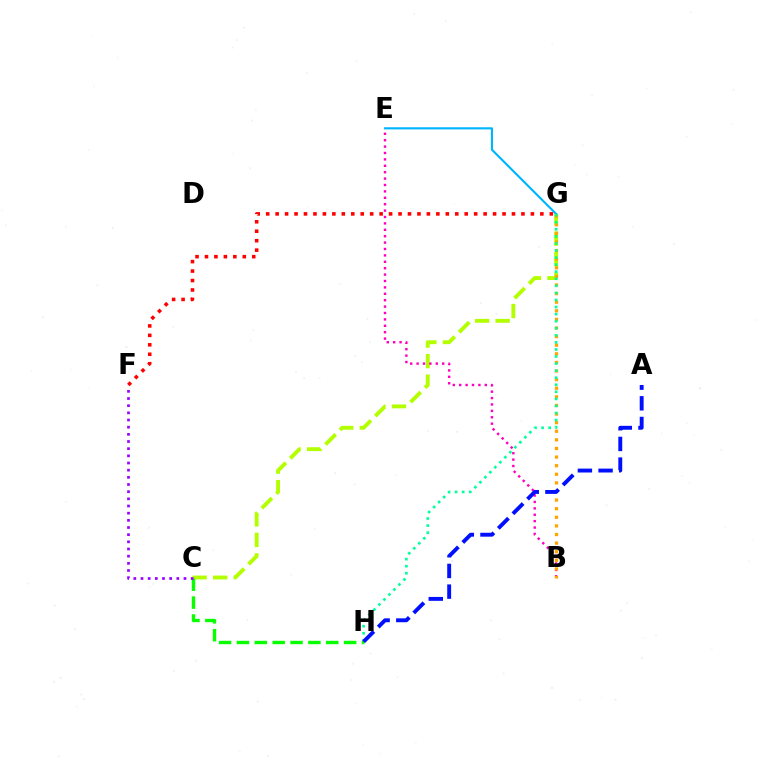{('C', 'G'): [{'color': '#b3ff00', 'line_style': 'dashed', 'thickness': 2.79}], ('B', 'E'): [{'color': '#ff00bd', 'line_style': 'dotted', 'thickness': 1.74}], ('E', 'G'): [{'color': '#00b5ff', 'line_style': 'solid', 'thickness': 1.54}], ('B', 'G'): [{'color': '#ffa500', 'line_style': 'dotted', 'thickness': 2.34}], ('G', 'H'): [{'color': '#00ff9d', 'line_style': 'dotted', 'thickness': 1.92}], ('C', 'H'): [{'color': '#08ff00', 'line_style': 'dashed', 'thickness': 2.43}], ('C', 'F'): [{'color': '#9b00ff', 'line_style': 'dotted', 'thickness': 1.95}], ('A', 'H'): [{'color': '#0010ff', 'line_style': 'dashed', 'thickness': 2.81}], ('F', 'G'): [{'color': '#ff0000', 'line_style': 'dotted', 'thickness': 2.57}]}